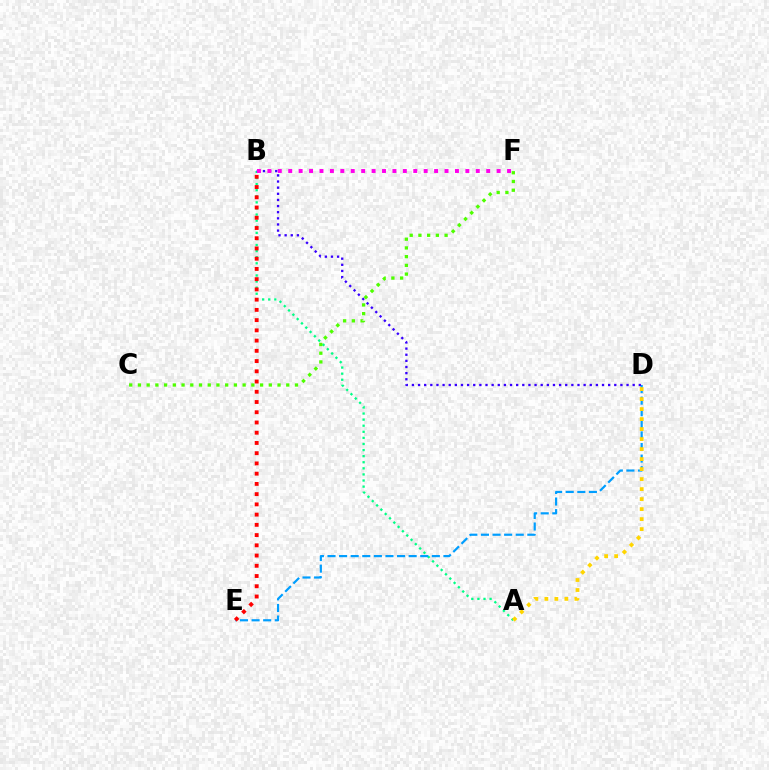{('A', 'B'): [{'color': '#00ff86', 'line_style': 'dotted', 'thickness': 1.65}], ('D', 'E'): [{'color': '#009eff', 'line_style': 'dashed', 'thickness': 1.58}], ('B', 'D'): [{'color': '#3700ff', 'line_style': 'dotted', 'thickness': 1.67}], ('B', 'E'): [{'color': '#ff0000', 'line_style': 'dotted', 'thickness': 2.78}], ('C', 'F'): [{'color': '#4fff00', 'line_style': 'dotted', 'thickness': 2.37}], ('A', 'D'): [{'color': '#ffd500', 'line_style': 'dotted', 'thickness': 2.72}], ('B', 'F'): [{'color': '#ff00ed', 'line_style': 'dotted', 'thickness': 2.83}]}